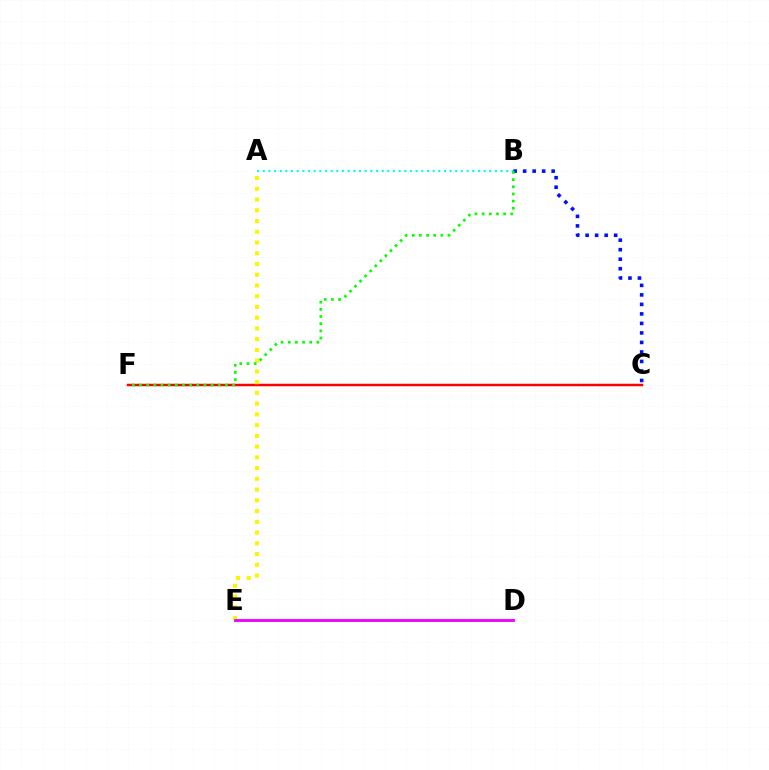{('B', 'C'): [{'color': '#0010ff', 'line_style': 'dotted', 'thickness': 2.58}], ('A', 'B'): [{'color': '#00fff6', 'line_style': 'dotted', 'thickness': 1.54}], ('C', 'F'): [{'color': '#ff0000', 'line_style': 'solid', 'thickness': 1.78}], ('A', 'E'): [{'color': '#fcf500', 'line_style': 'dotted', 'thickness': 2.92}], ('B', 'F'): [{'color': '#08ff00', 'line_style': 'dotted', 'thickness': 1.95}], ('D', 'E'): [{'color': '#ee00ff', 'line_style': 'solid', 'thickness': 2.04}]}